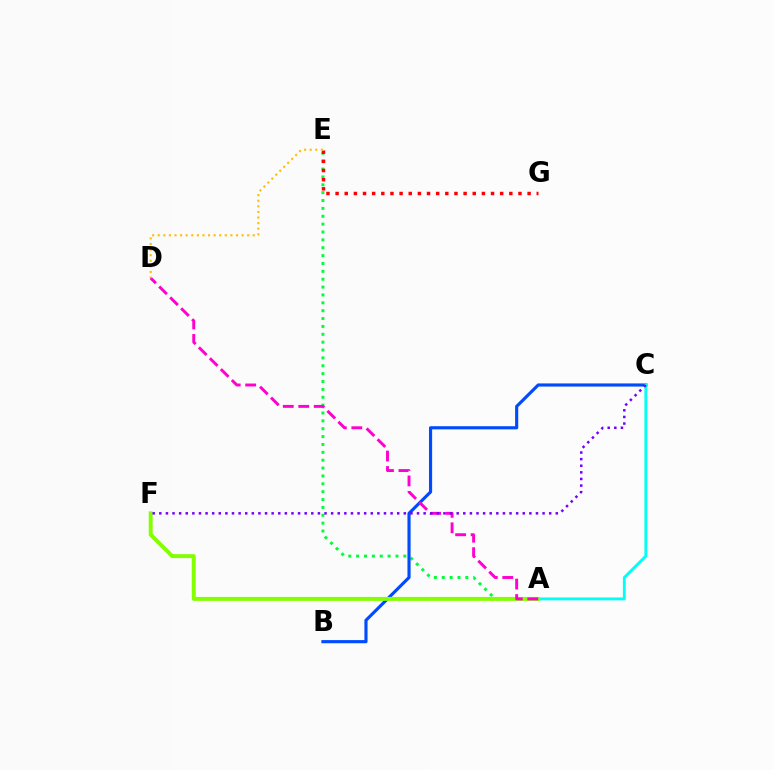{('A', 'E'): [{'color': '#00ff39', 'line_style': 'dotted', 'thickness': 2.14}], ('B', 'C'): [{'color': '#004bff', 'line_style': 'solid', 'thickness': 2.26}], ('A', 'C'): [{'color': '#00fff6', 'line_style': 'solid', 'thickness': 2.06}], ('A', 'F'): [{'color': '#84ff00', 'line_style': 'solid', 'thickness': 2.84}], ('A', 'D'): [{'color': '#ff00cf', 'line_style': 'dashed', 'thickness': 2.1}], ('E', 'G'): [{'color': '#ff0000', 'line_style': 'dotted', 'thickness': 2.48}], ('C', 'F'): [{'color': '#7200ff', 'line_style': 'dotted', 'thickness': 1.8}], ('D', 'E'): [{'color': '#ffbd00', 'line_style': 'dotted', 'thickness': 1.52}]}